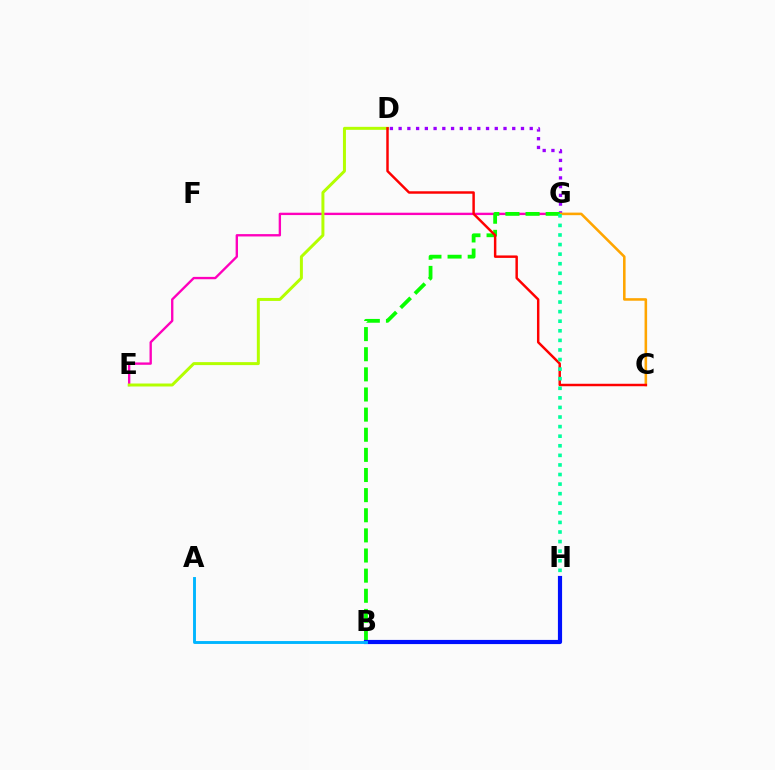{('D', 'G'): [{'color': '#9b00ff', 'line_style': 'dotted', 'thickness': 2.37}], ('E', 'G'): [{'color': '#ff00bd', 'line_style': 'solid', 'thickness': 1.7}], ('C', 'G'): [{'color': '#ffa500', 'line_style': 'solid', 'thickness': 1.85}], ('B', 'G'): [{'color': '#08ff00', 'line_style': 'dashed', 'thickness': 2.73}], ('D', 'E'): [{'color': '#b3ff00', 'line_style': 'solid', 'thickness': 2.14}], ('B', 'H'): [{'color': '#0010ff', 'line_style': 'solid', 'thickness': 3.0}], ('A', 'B'): [{'color': '#00b5ff', 'line_style': 'solid', 'thickness': 2.08}], ('C', 'D'): [{'color': '#ff0000', 'line_style': 'solid', 'thickness': 1.77}], ('G', 'H'): [{'color': '#00ff9d', 'line_style': 'dotted', 'thickness': 2.6}]}